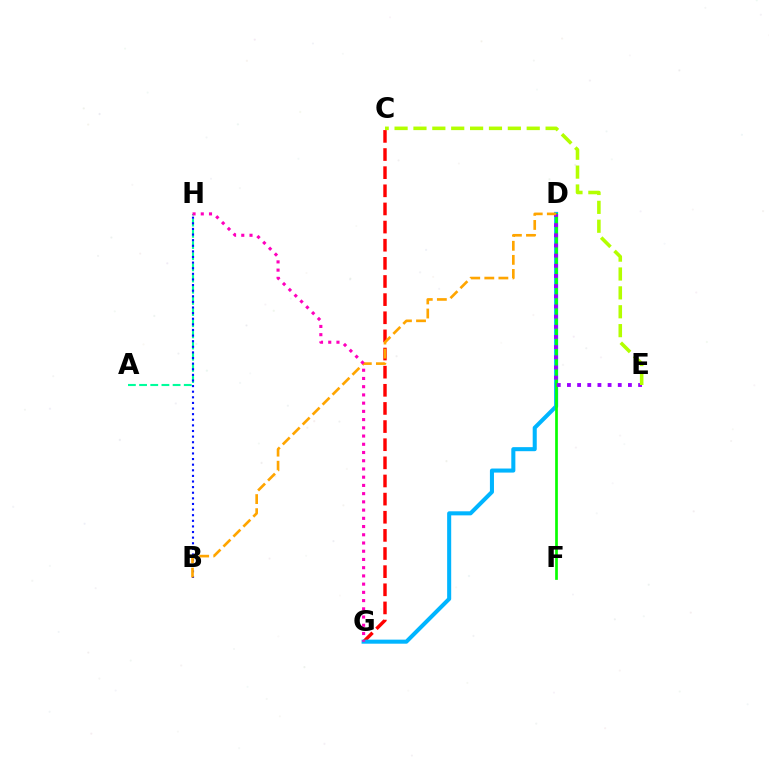{('A', 'H'): [{'color': '#00ff9d', 'line_style': 'dashed', 'thickness': 1.52}], ('C', 'G'): [{'color': '#ff0000', 'line_style': 'dashed', 'thickness': 2.46}], ('B', 'H'): [{'color': '#0010ff', 'line_style': 'dotted', 'thickness': 1.53}], ('D', 'G'): [{'color': '#00b5ff', 'line_style': 'solid', 'thickness': 2.92}], ('D', 'F'): [{'color': '#08ff00', 'line_style': 'solid', 'thickness': 1.94}], ('D', 'E'): [{'color': '#9b00ff', 'line_style': 'dotted', 'thickness': 2.76}], ('B', 'D'): [{'color': '#ffa500', 'line_style': 'dashed', 'thickness': 1.91}], ('C', 'E'): [{'color': '#b3ff00', 'line_style': 'dashed', 'thickness': 2.56}], ('G', 'H'): [{'color': '#ff00bd', 'line_style': 'dotted', 'thickness': 2.24}]}